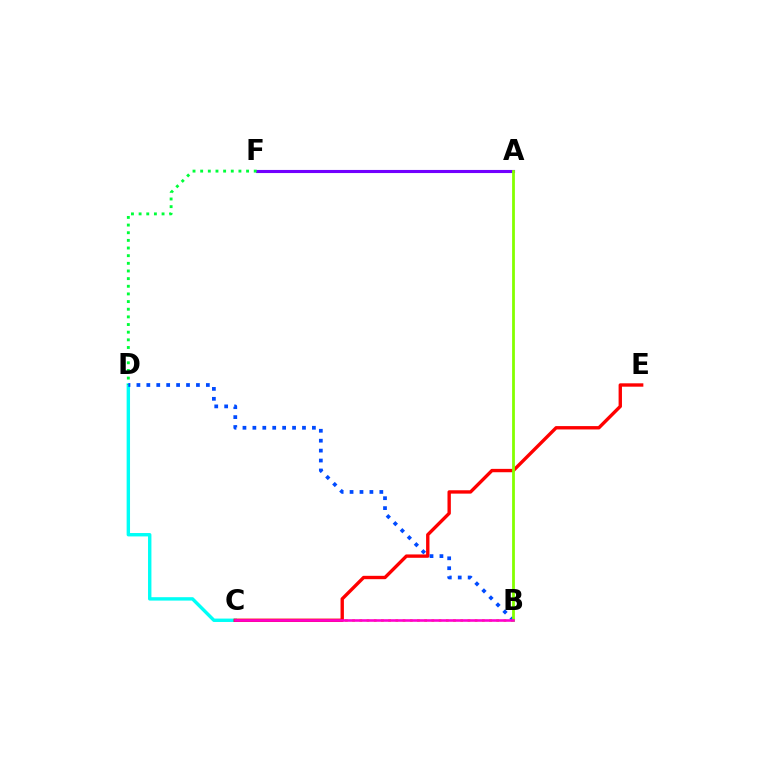{('B', 'C'): [{'color': '#ffbd00', 'line_style': 'dotted', 'thickness': 1.96}, {'color': '#ff00cf', 'line_style': 'solid', 'thickness': 1.87}], ('C', 'D'): [{'color': '#00fff6', 'line_style': 'solid', 'thickness': 2.45}], ('A', 'F'): [{'color': '#7200ff', 'line_style': 'solid', 'thickness': 2.23}], ('C', 'E'): [{'color': '#ff0000', 'line_style': 'solid', 'thickness': 2.42}], ('D', 'F'): [{'color': '#00ff39', 'line_style': 'dotted', 'thickness': 2.08}], ('B', 'D'): [{'color': '#004bff', 'line_style': 'dotted', 'thickness': 2.7}], ('A', 'B'): [{'color': '#84ff00', 'line_style': 'solid', 'thickness': 2.01}]}